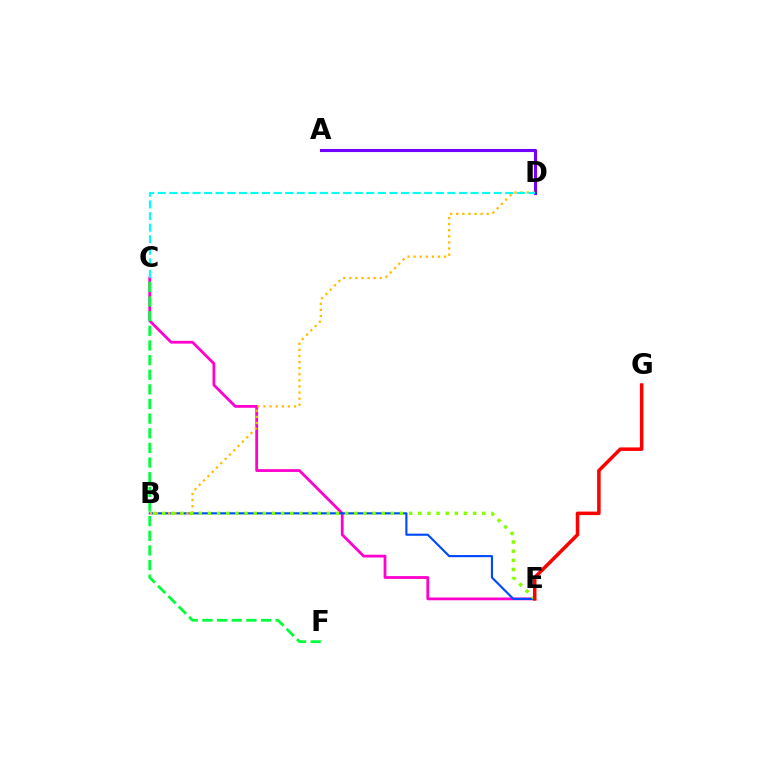{('A', 'D'): [{'color': '#7200ff', 'line_style': 'solid', 'thickness': 2.25}], ('C', 'E'): [{'color': '#ff00cf', 'line_style': 'solid', 'thickness': 2.0}], ('B', 'E'): [{'color': '#004bff', 'line_style': 'solid', 'thickness': 1.54}, {'color': '#84ff00', 'line_style': 'dotted', 'thickness': 2.48}], ('B', 'D'): [{'color': '#ffbd00', 'line_style': 'dotted', 'thickness': 1.66}], ('C', 'D'): [{'color': '#00fff6', 'line_style': 'dashed', 'thickness': 1.57}], ('C', 'F'): [{'color': '#00ff39', 'line_style': 'dashed', 'thickness': 1.99}], ('E', 'G'): [{'color': '#ff0000', 'line_style': 'solid', 'thickness': 2.52}]}